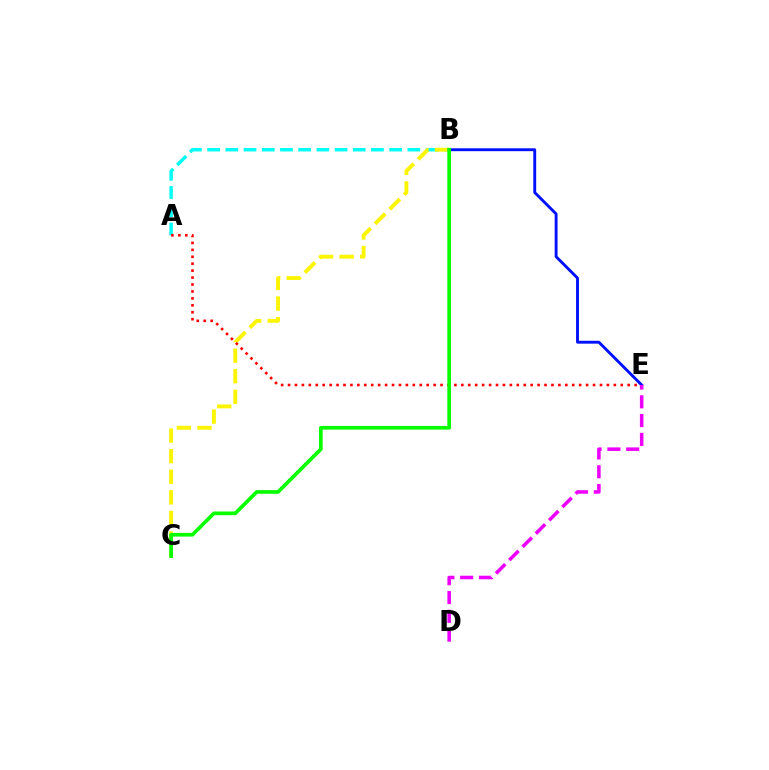{('A', 'B'): [{'color': '#00fff6', 'line_style': 'dashed', 'thickness': 2.47}], ('B', 'C'): [{'color': '#fcf500', 'line_style': 'dashed', 'thickness': 2.8}, {'color': '#08ff00', 'line_style': 'solid', 'thickness': 2.66}], ('A', 'E'): [{'color': '#ff0000', 'line_style': 'dotted', 'thickness': 1.88}], ('B', 'E'): [{'color': '#0010ff', 'line_style': 'solid', 'thickness': 2.07}], ('D', 'E'): [{'color': '#ee00ff', 'line_style': 'dashed', 'thickness': 2.55}]}